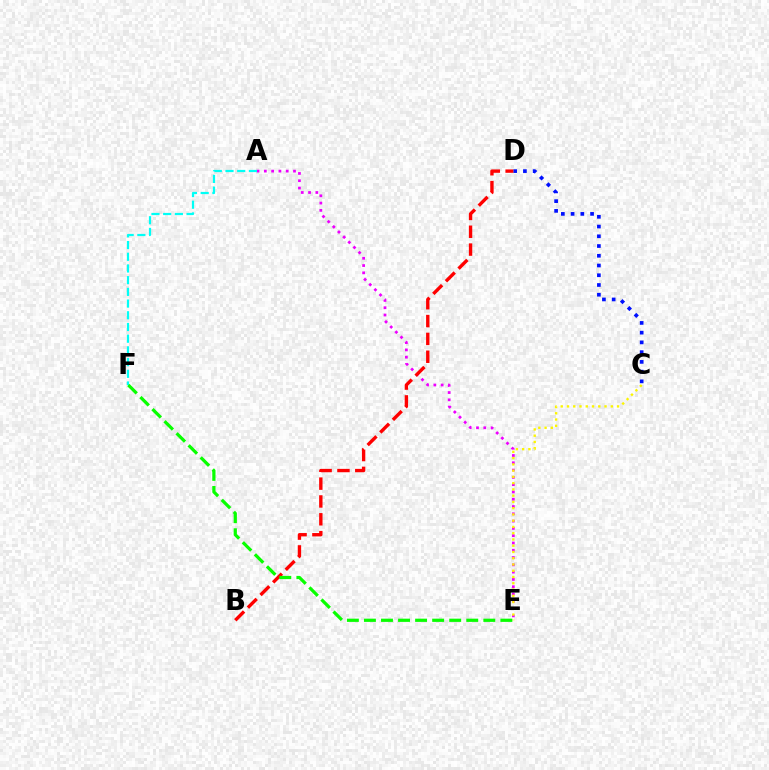{('A', 'E'): [{'color': '#ee00ff', 'line_style': 'dotted', 'thickness': 1.98}], ('C', 'D'): [{'color': '#0010ff', 'line_style': 'dotted', 'thickness': 2.65}], ('A', 'F'): [{'color': '#00fff6', 'line_style': 'dashed', 'thickness': 1.59}], ('C', 'E'): [{'color': '#fcf500', 'line_style': 'dotted', 'thickness': 1.7}], ('B', 'D'): [{'color': '#ff0000', 'line_style': 'dashed', 'thickness': 2.42}], ('E', 'F'): [{'color': '#08ff00', 'line_style': 'dashed', 'thickness': 2.32}]}